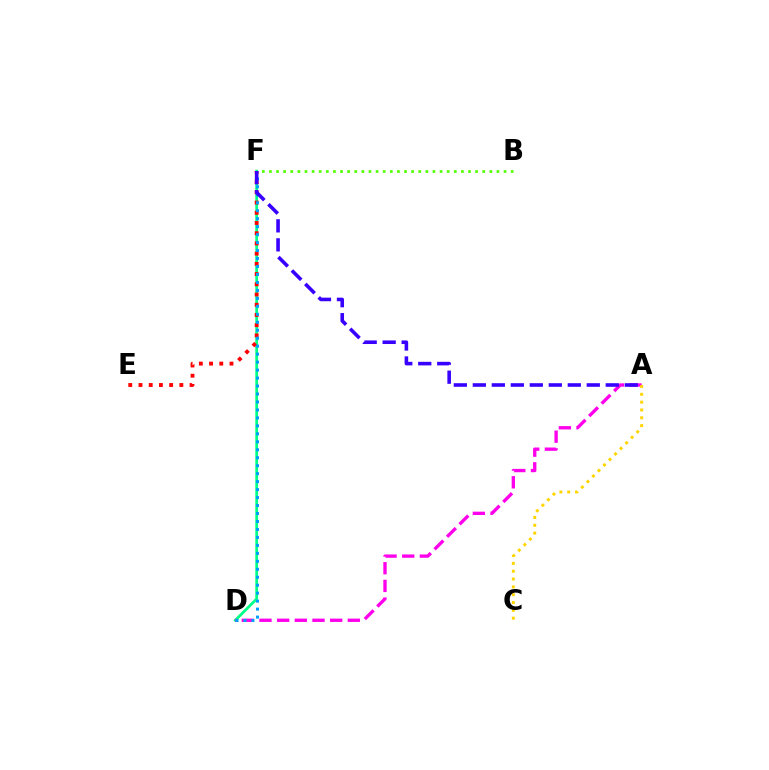{('D', 'F'): [{'color': '#00ff86', 'line_style': 'solid', 'thickness': 1.99}, {'color': '#009eff', 'line_style': 'dotted', 'thickness': 2.16}], ('E', 'F'): [{'color': '#ff0000', 'line_style': 'dotted', 'thickness': 2.78}], ('A', 'D'): [{'color': '#ff00ed', 'line_style': 'dashed', 'thickness': 2.4}], ('B', 'F'): [{'color': '#4fff00', 'line_style': 'dotted', 'thickness': 1.93}], ('A', 'C'): [{'color': '#ffd500', 'line_style': 'dotted', 'thickness': 2.13}], ('A', 'F'): [{'color': '#3700ff', 'line_style': 'dashed', 'thickness': 2.58}]}